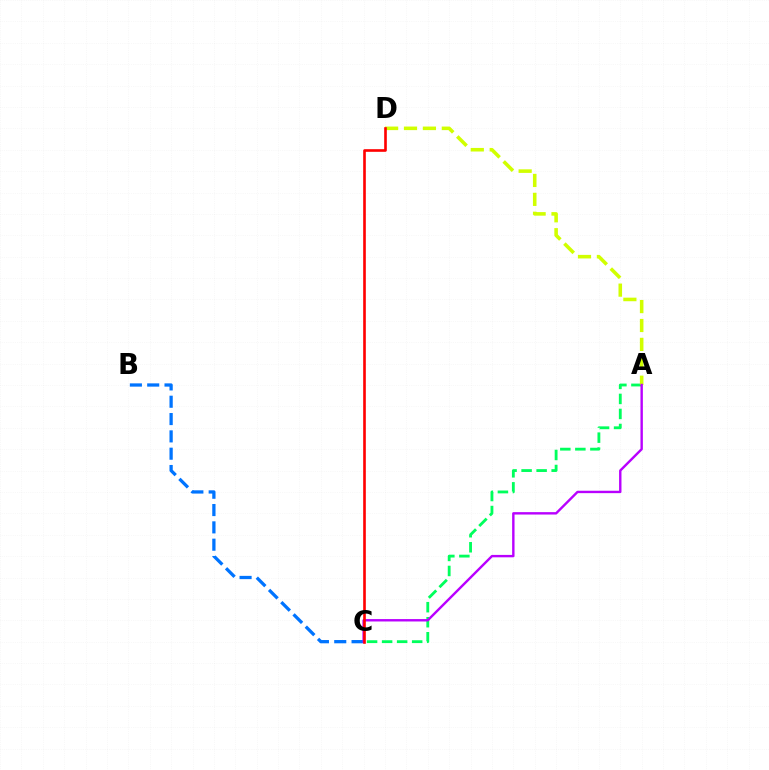{('A', 'C'): [{'color': '#00ff5c', 'line_style': 'dashed', 'thickness': 2.04}, {'color': '#b900ff', 'line_style': 'solid', 'thickness': 1.73}], ('A', 'D'): [{'color': '#d1ff00', 'line_style': 'dashed', 'thickness': 2.57}], ('B', 'C'): [{'color': '#0074ff', 'line_style': 'dashed', 'thickness': 2.35}], ('C', 'D'): [{'color': '#ff0000', 'line_style': 'solid', 'thickness': 1.9}]}